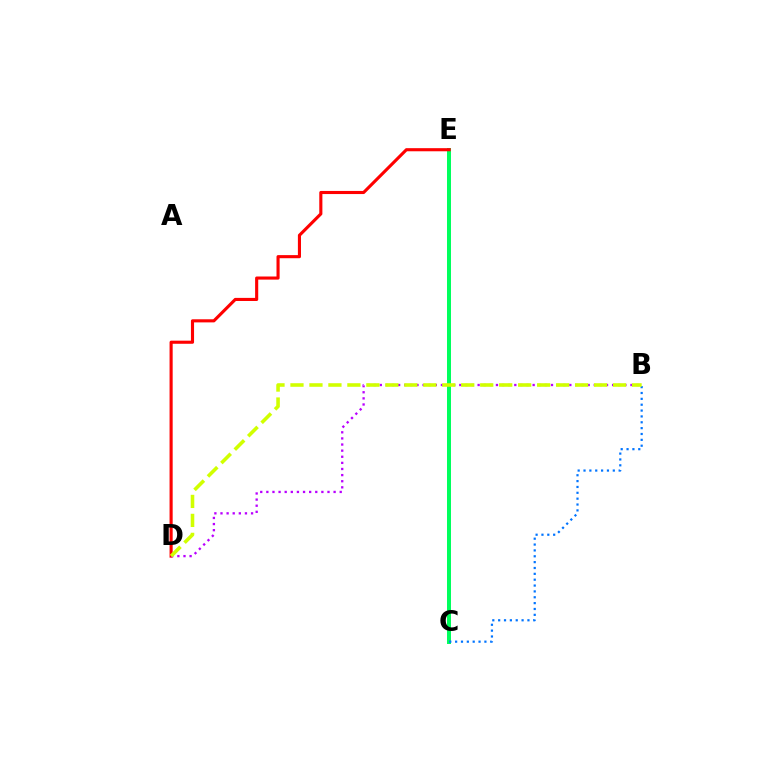{('C', 'E'): [{'color': '#00ff5c', 'line_style': 'solid', 'thickness': 2.87}], ('B', 'C'): [{'color': '#0074ff', 'line_style': 'dotted', 'thickness': 1.59}], ('D', 'E'): [{'color': '#ff0000', 'line_style': 'solid', 'thickness': 2.24}], ('B', 'D'): [{'color': '#b900ff', 'line_style': 'dotted', 'thickness': 1.66}, {'color': '#d1ff00', 'line_style': 'dashed', 'thickness': 2.58}]}